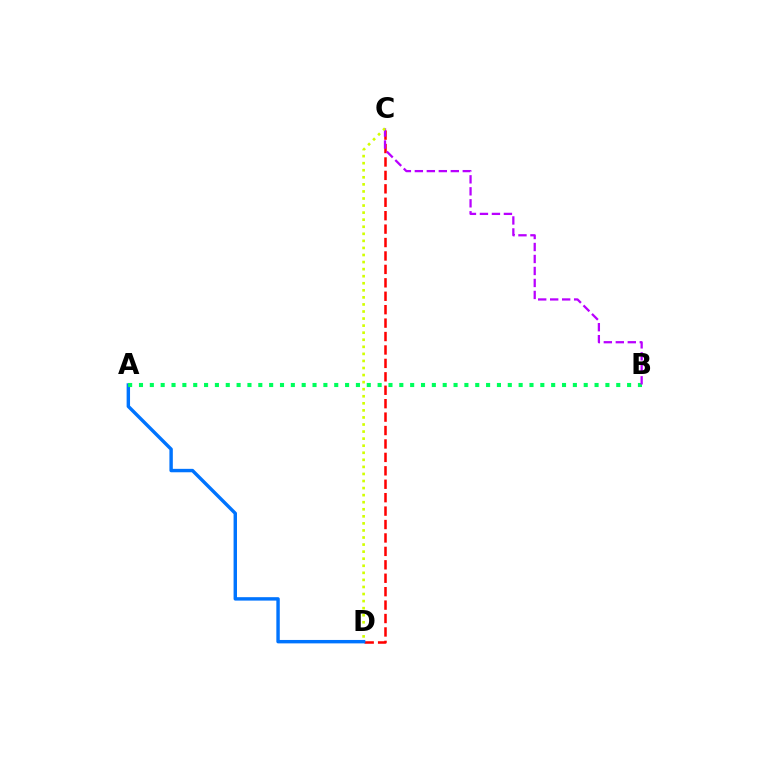{('C', 'D'): [{'color': '#ff0000', 'line_style': 'dashed', 'thickness': 1.82}, {'color': '#d1ff00', 'line_style': 'dotted', 'thickness': 1.92}], ('A', 'D'): [{'color': '#0074ff', 'line_style': 'solid', 'thickness': 2.46}], ('A', 'B'): [{'color': '#00ff5c', 'line_style': 'dotted', 'thickness': 2.95}], ('B', 'C'): [{'color': '#b900ff', 'line_style': 'dashed', 'thickness': 1.63}]}